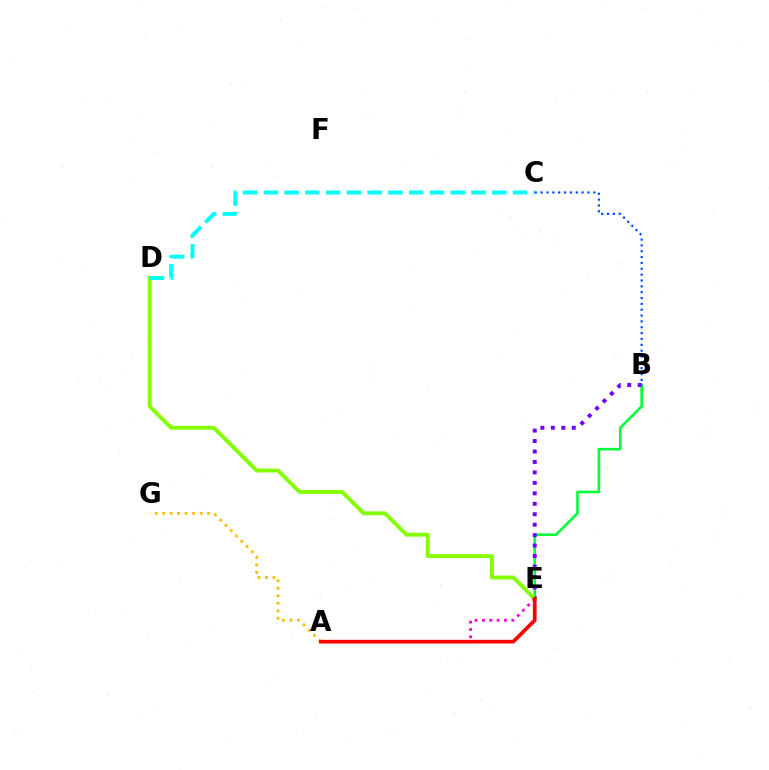{('B', 'E'): [{'color': '#00ff39', 'line_style': 'solid', 'thickness': 1.88}, {'color': '#7200ff', 'line_style': 'dotted', 'thickness': 2.84}], ('D', 'E'): [{'color': '#84ff00', 'line_style': 'solid', 'thickness': 2.79}], ('A', 'E'): [{'color': '#ff00cf', 'line_style': 'dotted', 'thickness': 2.0}, {'color': '#ff0000', 'line_style': 'solid', 'thickness': 2.65}], ('C', 'D'): [{'color': '#00fff6', 'line_style': 'dashed', 'thickness': 2.82}], ('A', 'G'): [{'color': '#ffbd00', 'line_style': 'dotted', 'thickness': 2.03}], ('B', 'C'): [{'color': '#004bff', 'line_style': 'dotted', 'thickness': 1.59}]}